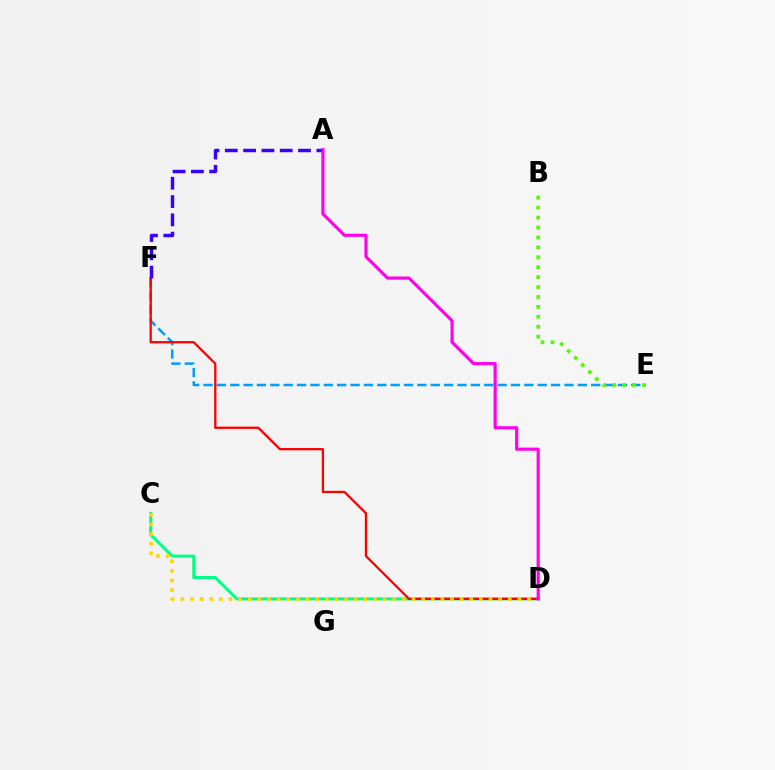{('E', 'F'): [{'color': '#009eff', 'line_style': 'dashed', 'thickness': 1.82}], ('C', 'D'): [{'color': '#00ff86', 'line_style': 'solid', 'thickness': 2.14}, {'color': '#ffd500', 'line_style': 'dotted', 'thickness': 2.62}], ('D', 'F'): [{'color': '#ff0000', 'line_style': 'solid', 'thickness': 1.65}], ('A', 'F'): [{'color': '#3700ff', 'line_style': 'dashed', 'thickness': 2.49}], ('B', 'E'): [{'color': '#4fff00', 'line_style': 'dotted', 'thickness': 2.7}], ('A', 'D'): [{'color': '#ff00ed', 'line_style': 'solid', 'thickness': 2.26}]}